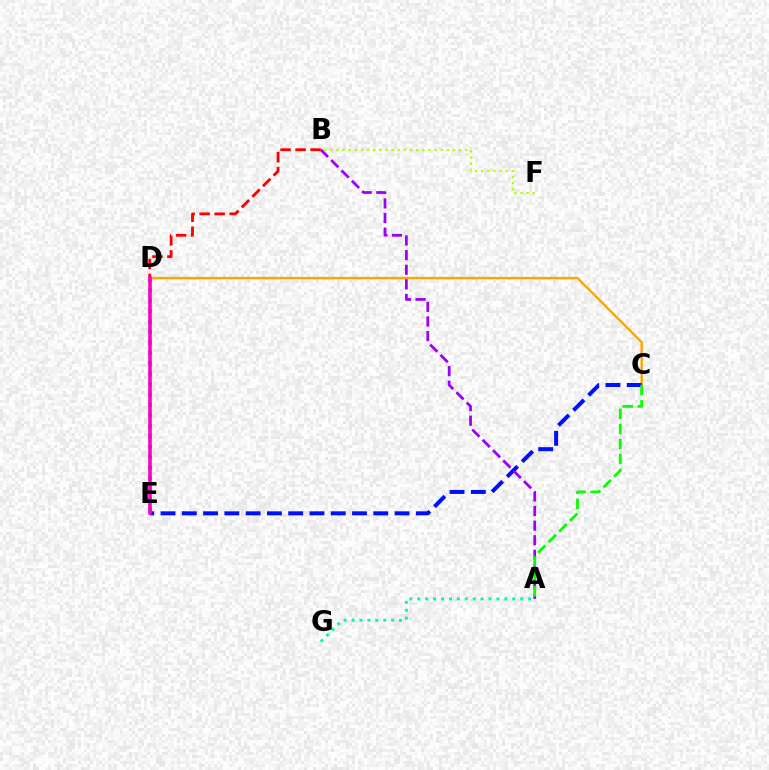{('D', 'E'): [{'color': '#00b5ff', 'line_style': 'dotted', 'thickness': 2.83}, {'color': '#ff00bd', 'line_style': 'solid', 'thickness': 2.56}], ('C', 'D'): [{'color': '#ffa500', 'line_style': 'solid', 'thickness': 1.7}], ('A', 'G'): [{'color': '#00ff9d', 'line_style': 'dotted', 'thickness': 2.15}], ('C', 'E'): [{'color': '#0010ff', 'line_style': 'dashed', 'thickness': 2.89}], ('A', 'B'): [{'color': '#9b00ff', 'line_style': 'dashed', 'thickness': 1.99}], ('B', 'D'): [{'color': '#ff0000', 'line_style': 'dashed', 'thickness': 2.04}], ('A', 'C'): [{'color': '#08ff00', 'line_style': 'dashed', 'thickness': 2.04}], ('B', 'F'): [{'color': '#b3ff00', 'line_style': 'dotted', 'thickness': 1.67}]}